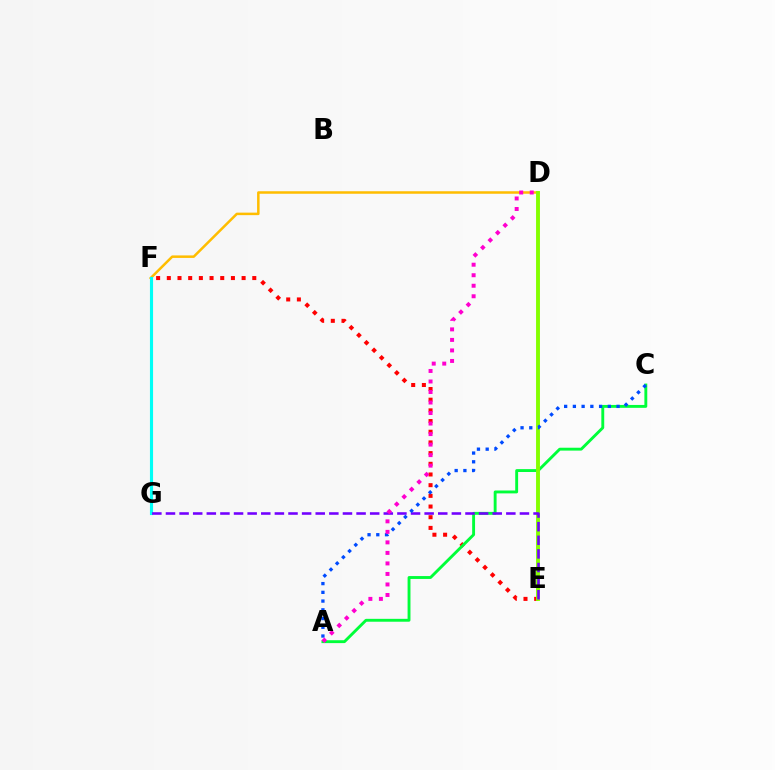{('D', 'F'): [{'color': '#ffbd00', 'line_style': 'solid', 'thickness': 1.81}], ('E', 'F'): [{'color': '#ff0000', 'line_style': 'dotted', 'thickness': 2.9}], ('F', 'G'): [{'color': '#00fff6', 'line_style': 'solid', 'thickness': 2.24}], ('A', 'C'): [{'color': '#00ff39', 'line_style': 'solid', 'thickness': 2.08}, {'color': '#004bff', 'line_style': 'dotted', 'thickness': 2.37}], ('D', 'E'): [{'color': '#84ff00', 'line_style': 'solid', 'thickness': 2.8}], ('E', 'G'): [{'color': '#7200ff', 'line_style': 'dashed', 'thickness': 1.85}], ('A', 'D'): [{'color': '#ff00cf', 'line_style': 'dotted', 'thickness': 2.86}]}